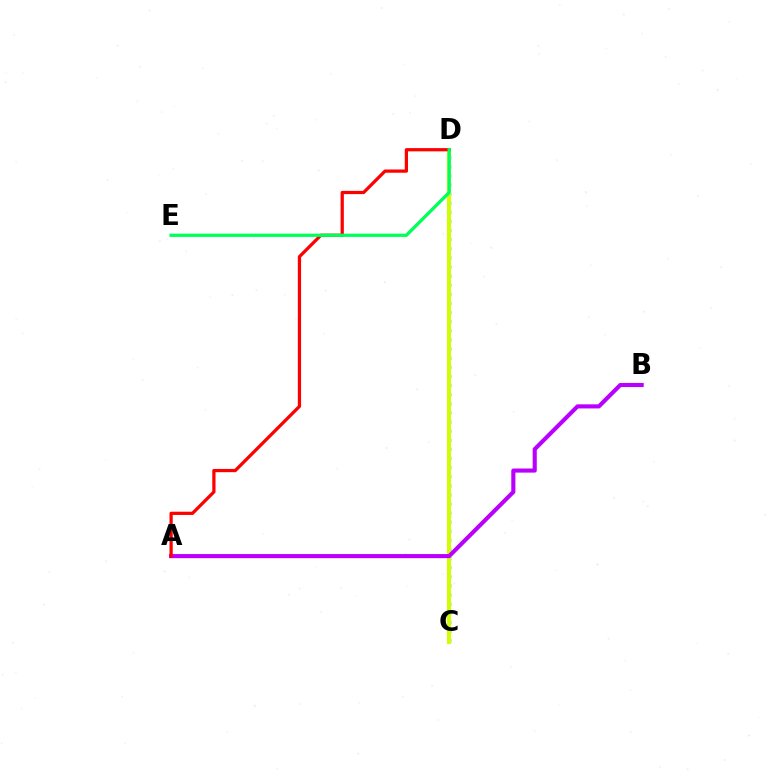{('C', 'D'): [{'color': '#0074ff', 'line_style': 'dotted', 'thickness': 2.48}, {'color': '#d1ff00', 'line_style': 'solid', 'thickness': 2.94}], ('A', 'B'): [{'color': '#b900ff', 'line_style': 'solid', 'thickness': 2.96}], ('A', 'D'): [{'color': '#ff0000', 'line_style': 'solid', 'thickness': 2.33}], ('D', 'E'): [{'color': '#00ff5c', 'line_style': 'solid', 'thickness': 2.37}]}